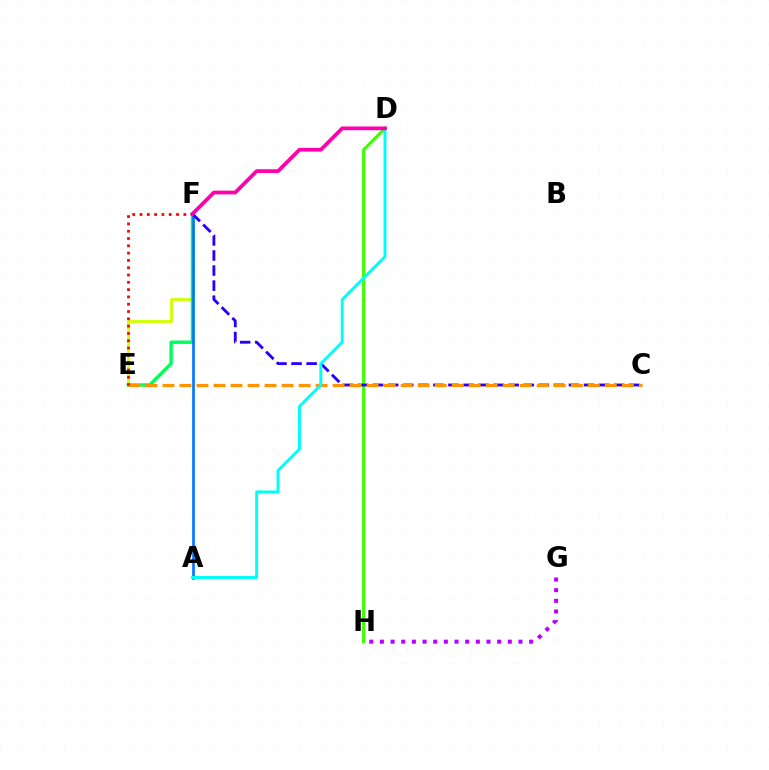{('E', 'F'): [{'color': '#d1ff00', 'line_style': 'solid', 'thickness': 2.04}, {'color': '#00ff5c', 'line_style': 'solid', 'thickness': 2.46}, {'color': '#ff0000', 'line_style': 'dotted', 'thickness': 1.98}], ('D', 'H'): [{'color': '#3dff00', 'line_style': 'solid', 'thickness': 2.22}], ('A', 'F'): [{'color': '#0074ff', 'line_style': 'solid', 'thickness': 1.9}], ('C', 'F'): [{'color': '#2500ff', 'line_style': 'dashed', 'thickness': 2.05}], ('G', 'H'): [{'color': '#b900ff', 'line_style': 'dotted', 'thickness': 2.9}], ('C', 'E'): [{'color': '#ff9400', 'line_style': 'dashed', 'thickness': 2.31}], ('A', 'D'): [{'color': '#00fff6', 'line_style': 'solid', 'thickness': 2.13}], ('D', 'F'): [{'color': '#ff00ac', 'line_style': 'solid', 'thickness': 2.7}]}